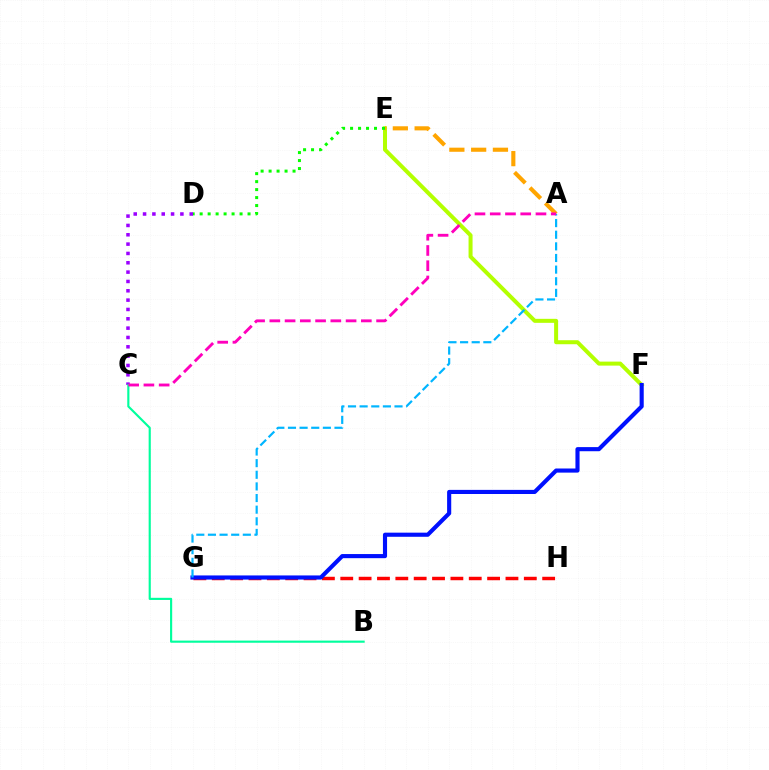{('E', 'F'): [{'color': '#b3ff00', 'line_style': 'solid', 'thickness': 2.88}], ('G', 'H'): [{'color': '#ff0000', 'line_style': 'dashed', 'thickness': 2.49}], ('D', 'E'): [{'color': '#08ff00', 'line_style': 'dotted', 'thickness': 2.17}], ('A', 'E'): [{'color': '#ffa500', 'line_style': 'dashed', 'thickness': 2.96}], ('F', 'G'): [{'color': '#0010ff', 'line_style': 'solid', 'thickness': 2.97}], ('C', 'D'): [{'color': '#9b00ff', 'line_style': 'dotted', 'thickness': 2.54}], ('A', 'G'): [{'color': '#00b5ff', 'line_style': 'dashed', 'thickness': 1.58}], ('B', 'C'): [{'color': '#00ff9d', 'line_style': 'solid', 'thickness': 1.54}], ('A', 'C'): [{'color': '#ff00bd', 'line_style': 'dashed', 'thickness': 2.07}]}